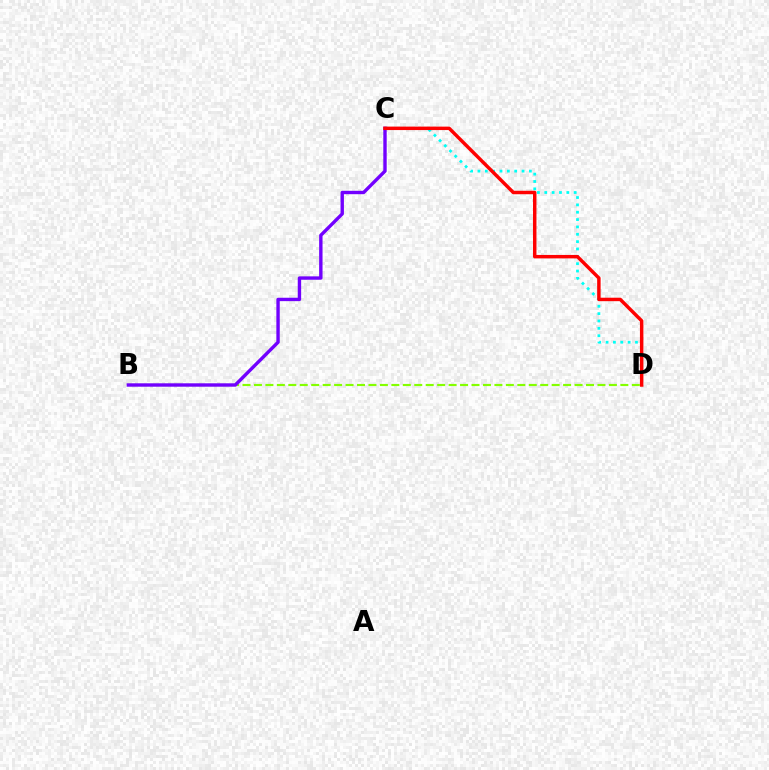{('C', 'D'): [{'color': '#00fff6', 'line_style': 'dotted', 'thickness': 2.0}, {'color': '#ff0000', 'line_style': 'solid', 'thickness': 2.49}], ('B', 'D'): [{'color': '#84ff00', 'line_style': 'dashed', 'thickness': 1.56}], ('B', 'C'): [{'color': '#7200ff', 'line_style': 'solid', 'thickness': 2.44}]}